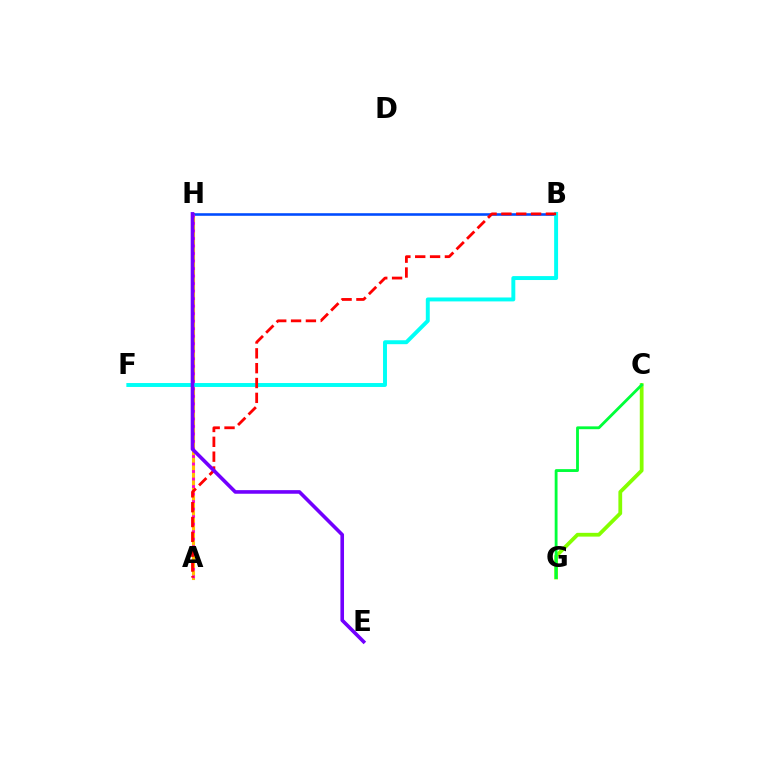{('A', 'H'): [{'color': '#ffbd00', 'line_style': 'solid', 'thickness': 2.24}, {'color': '#ff00cf', 'line_style': 'dotted', 'thickness': 2.04}], ('B', 'H'): [{'color': '#004bff', 'line_style': 'solid', 'thickness': 1.86}], ('C', 'G'): [{'color': '#84ff00', 'line_style': 'solid', 'thickness': 2.72}, {'color': '#00ff39', 'line_style': 'solid', 'thickness': 2.04}], ('B', 'F'): [{'color': '#00fff6', 'line_style': 'solid', 'thickness': 2.83}], ('A', 'B'): [{'color': '#ff0000', 'line_style': 'dashed', 'thickness': 2.02}], ('E', 'H'): [{'color': '#7200ff', 'line_style': 'solid', 'thickness': 2.6}]}